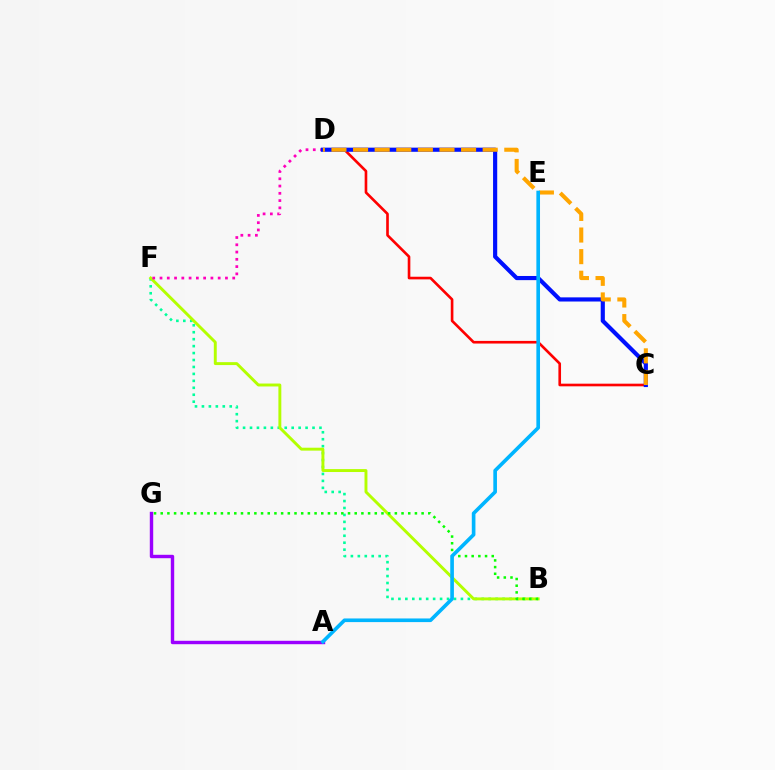{('B', 'F'): [{'color': '#00ff9d', 'line_style': 'dotted', 'thickness': 1.89}, {'color': '#b3ff00', 'line_style': 'solid', 'thickness': 2.1}], ('C', 'D'): [{'color': '#ff0000', 'line_style': 'solid', 'thickness': 1.9}, {'color': '#0010ff', 'line_style': 'solid', 'thickness': 2.99}, {'color': '#ffa500', 'line_style': 'dashed', 'thickness': 2.93}], ('B', 'G'): [{'color': '#08ff00', 'line_style': 'dotted', 'thickness': 1.82}], ('D', 'F'): [{'color': '#ff00bd', 'line_style': 'dotted', 'thickness': 1.98}], ('A', 'G'): [{'color': '#9b00ff', 'line_style': 'solid', 'thickness': 2.45}], ('A', 'E'): [{'color': '#00b5ff', 'line_style': 'solid', 'thickness': 2.62}]}